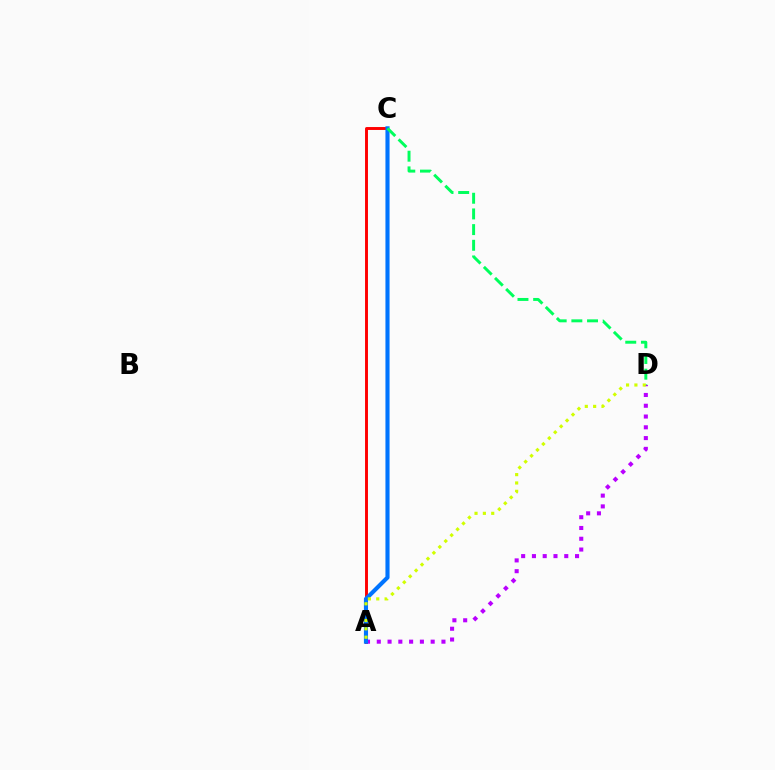{('A', 'C'): [{'color': '#ff0000', 'line_style': 'solid', 'thickness': 2.1}, {'color': '#0074ff', 'line_style': 'solid', 'thickness': 2.96}], ('A', 'D'): [{'color': '#b900ff', 'line_style': 'dotted', 'thickness': 2.93}, {'color': '#d1ff00', 'line_style': 'dotted', 'thickness': 2.27}], ('C', 'D'): [{'color': '#00ff5c', 'line_style': 'dashed', 'thickness': 2.13}]}